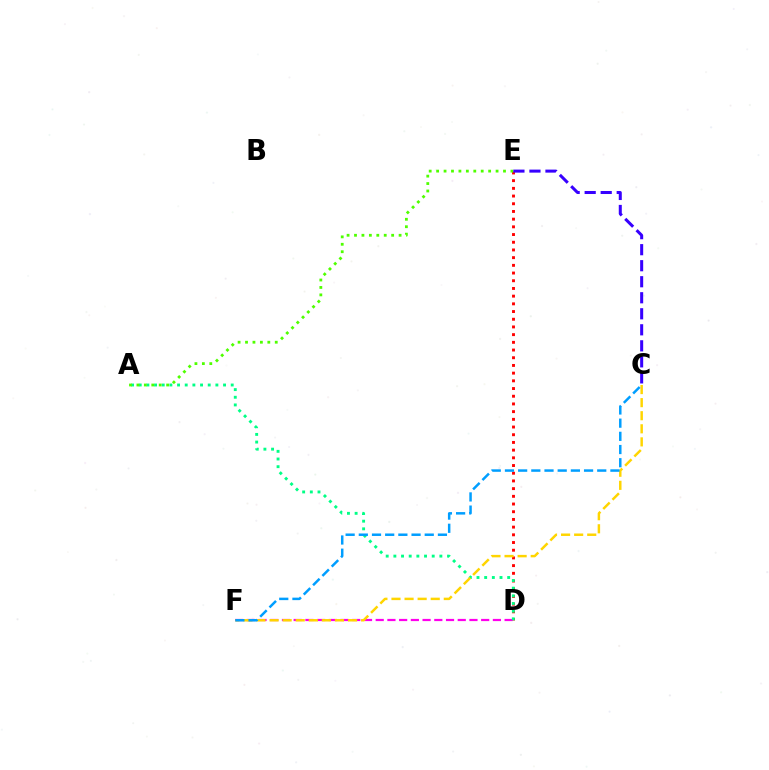{('D', 'E'): [{'color': '#ff0000', 'line_style': 'dotted', 'thickness': 2.09}], ('D', 'F'): [{'color': '#ff00ed', 'line_style': 'dashed', 'thickness': 1.59}], ('A', 'D'): [{'color': '#00ff86', 'line_style': 'dotted', 'thickness': 2.08}], ('A', 'E'): [{'color': '#4fff00', 'line_style': 'dotted', 'thickness': 2.02}], ('C', 'F'): [{'color': '#ffd500', 'line_style': 'dashed', 'thickness': 1.78}, {'color': '#009eff', 'line_style': 'dashed', 'thickness': 1.79}], ('C', 'E'): [{'color': '#3700ff', 'line_style': 'dashed', 'thickness': 2.18}]}